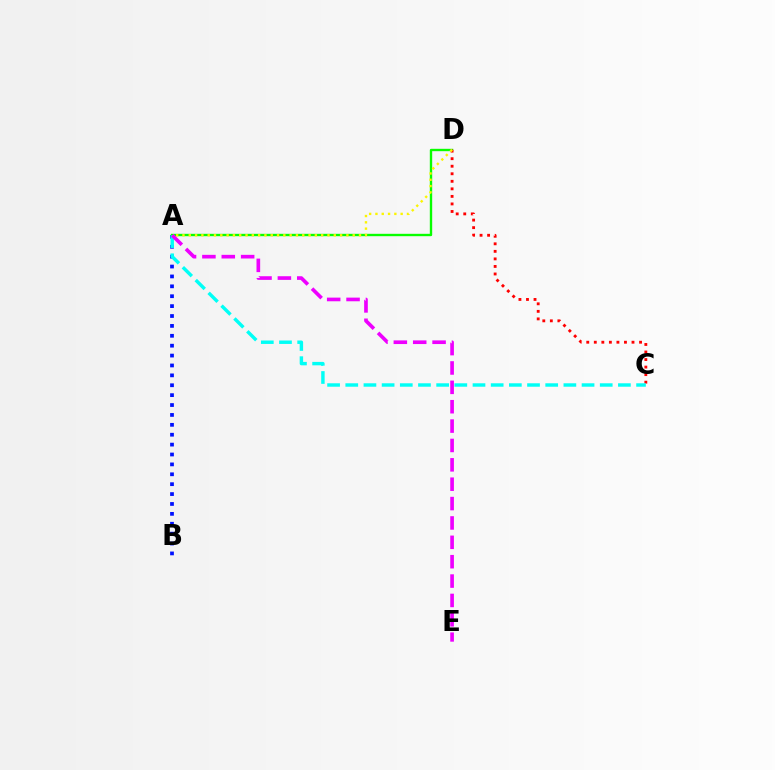{('A', 'B'): [{'color': '#0010ff', 'line_style': 'dotted', 'thickness': 2.69}], ('A', 'D'): [{'color': '#08ff00', 'line_style': 'solid', 'thickness': 1.71}, {'color': '#fcf500', 'line_style': 'dotted', 'thickness': 1.71}], ('C', 'D'): [{'color': '#ff0000', 'line_style': 'dotted', 'thickness': 2.05}], ('A', 'C'): [{'color': '#00fff6', 'line_style': 'dashed', 'thickness': 2.47}], ('A', 'E'): [{'color': '#ee00ff', 'line_style': 'dashed', 'thickness': 2.63}]}